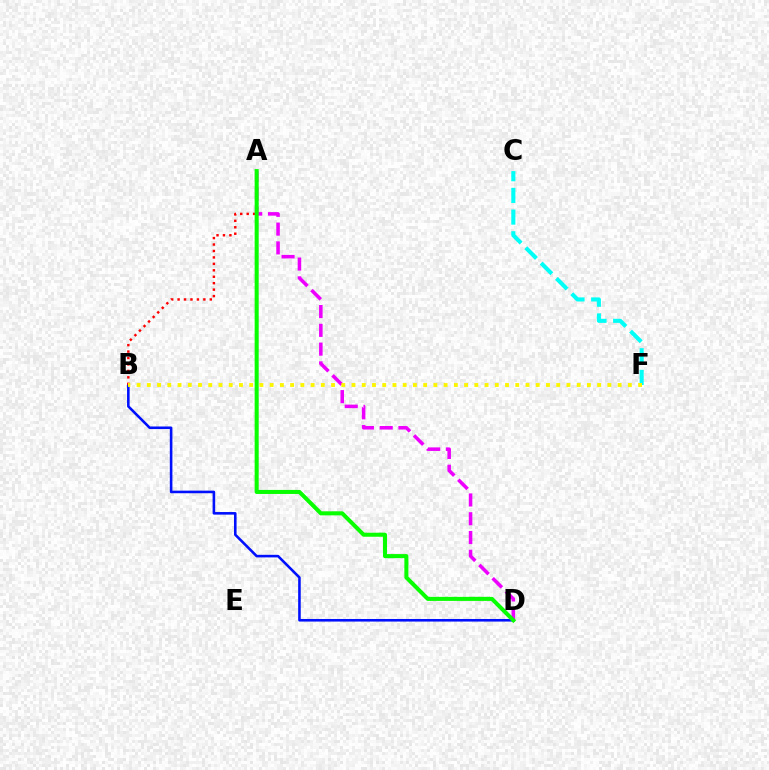{('B', 'D'): [{'color': '#0010ff', 'line_style': 'solid', 'thickness': 1.86}], ('C', 'F'): [{'color': '#00fff6', 'line_style': 'dashed', 'thickness': 2.95}], ('A', 'B'): [{'color': '#ff0000', 'line_style': 'dotted', 'thickness': 1.75}], ('A', 'D'): [{'color': '#ee00ff', 'line_style': 'dashed', 'thickness': 2.55}, {'color': '#08ff00', 'line_style': 'solid', 'thickness': 2.92}], ('B', 'F'): [{'color': '#fcf500', 'line_style': 'dotted', 'thickness': 2.78}]}